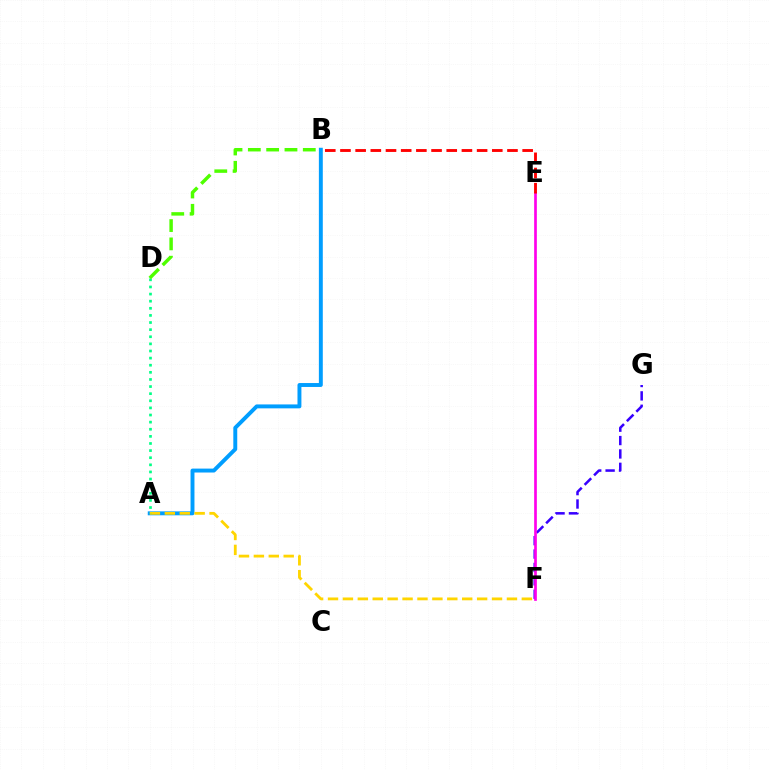{('A', 'B'): [{'color': '#009eff', 'line_style': 'solid', 'thickness': 2.82}], ('A', 'F'): [{'color': '#ffd500', 'line_style': 'dashed', 'thickness': 2.03}], ('A', 'D'): [{'color': '#00ff86', 'line_style': 'dotted', 'thickness': 1.93}], ('F', 'G'): [{'color': '#3700ff', 'line_style': 'dashed', 'thickness': 1.82}], ('E', 'F'): [{'color': '#ff00ed', 'line_style': 'solid', 'thickness': 1.94}], ('B', 'E'): [{'color': '#ff0000', 'line_style': 'dashed', 'thickness': 2.06}], ('B', 'D'): [{'color': '#4fff00', 'line_style': 'dashed', 'thickness': 2.49}]}